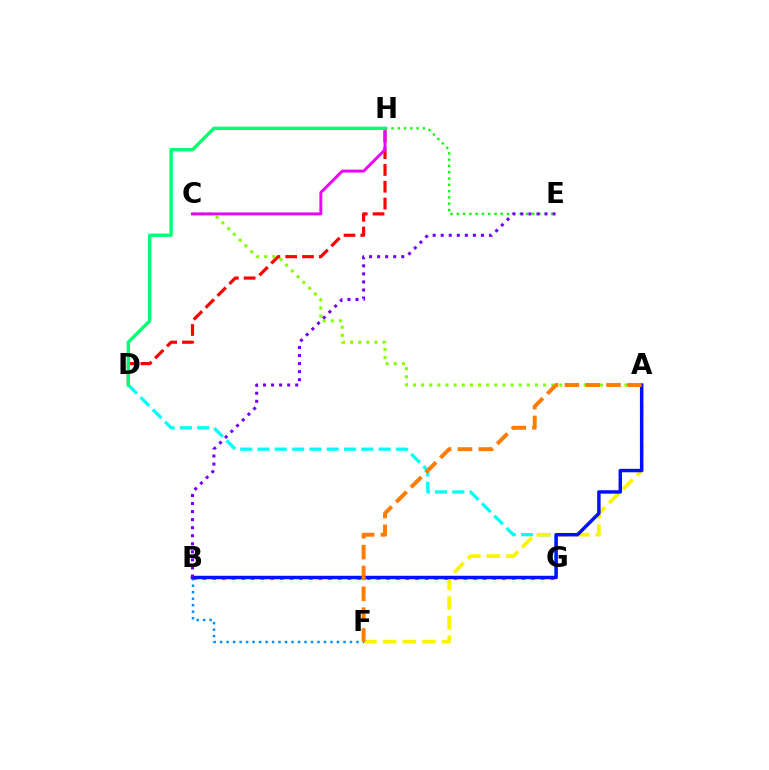{('D', 'G'): [{'color': '#00fff6', 'line_style': 'dashed', 'thickness': 2.35}], ('E', 'H'): [{'color': '#08ff00', 'line_style': 'dotted', 'thickness': 1.71}], ('D', 'H'): [{'color': '#ff0000', 'line_style': 'dashed', 'thickness': 2.28}, {'color': '#00ff74', 'line_style': 'solid', 'thickness': 2.42}], ('A', 'F'): [{'color': '#fcf500', 'line_style': 'dashed', 'thickness': 2.67}, {'color': '#ff7c00', 'line_style': 'dashed', 'thickness': 2.83}], ('B', 'G'): [{'color': '#ff0094', 'line_style': 'dotted', 'thickness': 2.62}], ('B', 'F'): [{'color': '#008cff', 'line_style': 'dotted', 'thickness': 1.76}], ('A', 'C'): [{'color': '#84ff00', 'line_style': 'dotted', 'thickness': 2.21}], ('A', 'B'): [{'color': '#0010ff', 'line_style': 'solid', 'thickness': 2.49}], ('C', 'H'): [{'color': '#ee00ff', 'line_style': 'solid', 'thickness': 2.1}], ('B', 'E'): [{'color': '#7200ff', 'line_style': 'dotted', 'thickness': 2.19}]}